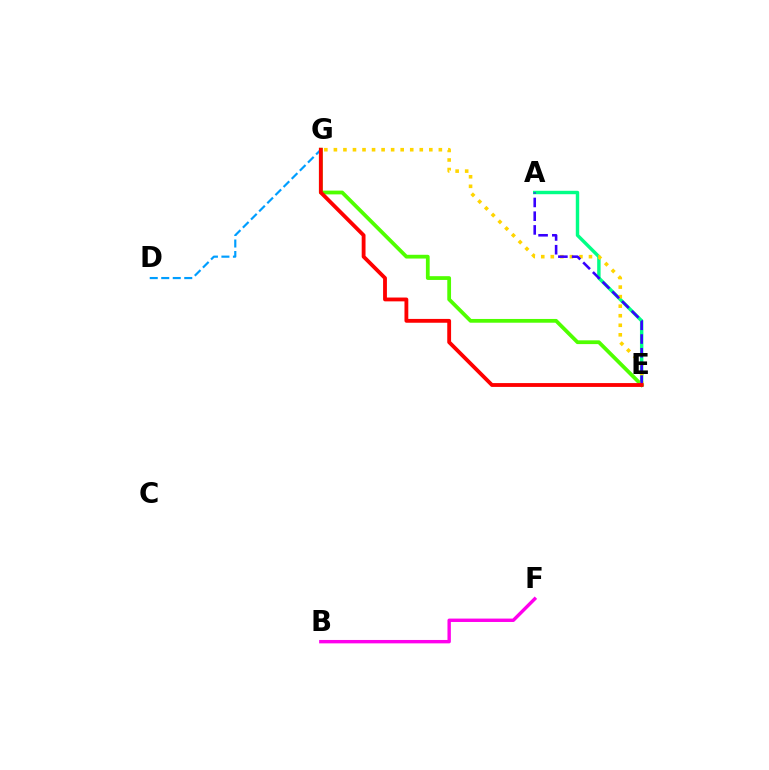{('B', 'F'): [{'color': '#ff00ed', 'line_style': 'solid', 'thickness': 2.45}], ('E', 'G'): [{'color': '#4fff00', 'line_style': 'solid', 'thickness': 2.71}, {'color': '#ffd500', 'line_style': 'dotted', 'thickness': 2.59}, {'color': '#ff0000', 'line_style': 'solid', 'thickness': 2.76}], ('D', 'G'): [{'color': '#009eff', 'line_style': 'dashed', 'thickness': 1.56}], ('A', 'E'): [{'color': '#00ff86', 'line_style': 'solid', 'thickness': 2.46}, {'color': '#3700ff', 'line_style': 'dashed', 'thickness': 1.86}]}